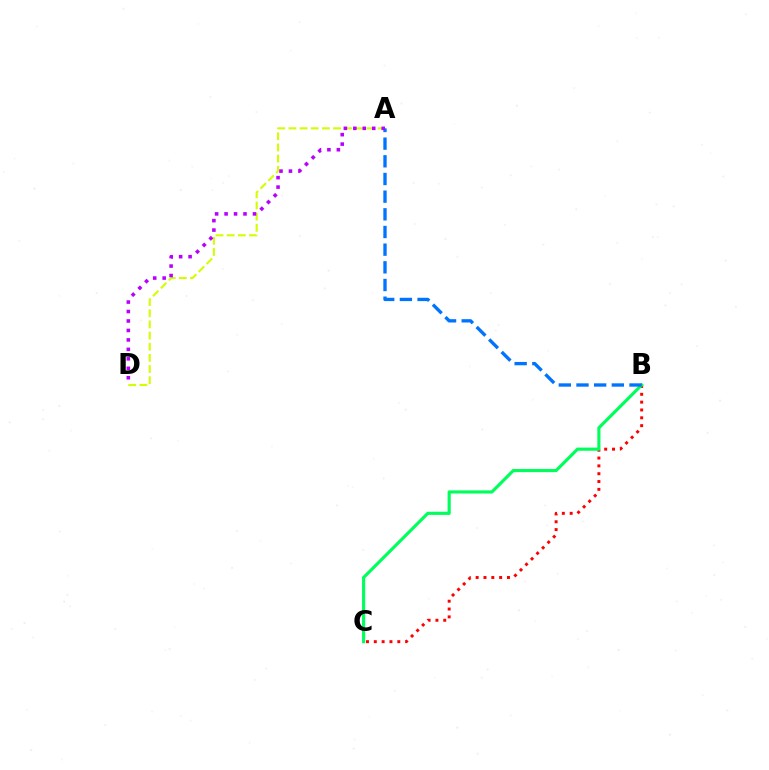{('B', 'C'): [{'color': '#ff0000', 'line_style': 'dotted', 'thickness': 2.13}, {'color': '#00ff5c', 'line_style': 'solid', 'thickness': 2.27}], ('A', 'D'): [{'color': '#d1ff00', 'line_style': 'dashed', 'thickness': 1.52}, {'color': '#b900ff', 'line_style': 'dotted', 'thickness': 2.57}], ('A', 'B'): [{'color': '#0074ff', 'line_style': 'dashed', 'thickness': 2.4}]}